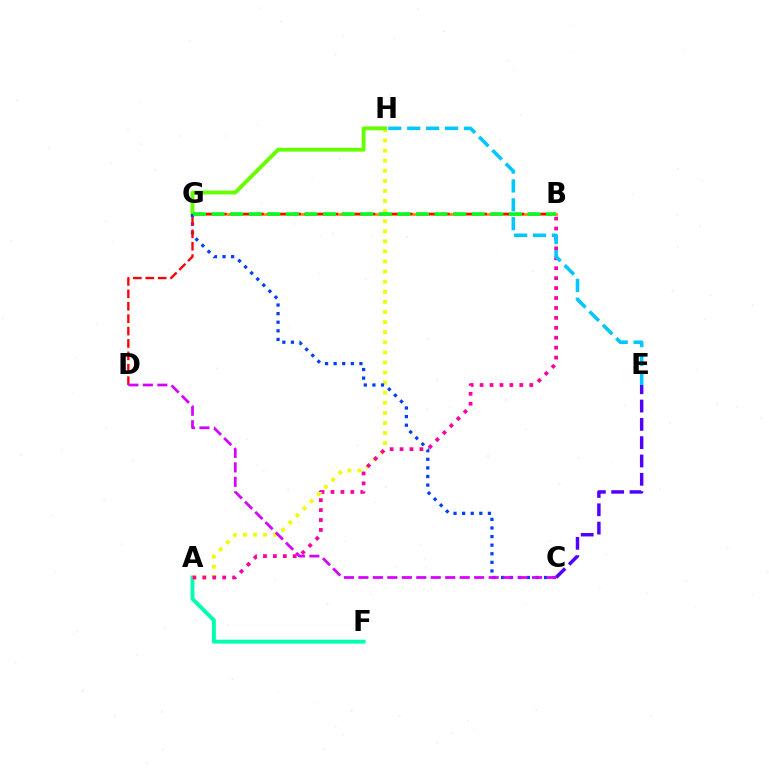{('B', 'G'): [{'color': '#ff8800', 'line_style': 'solid', 'thickness': 1.98}, {'color': '#00ff27', 'line_style': 'dashed', 'thickness': 2.52}], ('C', 'E'): [{'color': '#4f00ff', 'line_style': 'dashed', 'thickness': 2.49}], ('A', 'F'): [{'color': '#00ffaf', 'line_style': 'solid', 'thickness': 2.8}], ('A', 'H'): [{'color': '#eeff00', 'line_style': 'dotted', 'thickness': 2.74}], ('G', 'H'): [{'color': '#66ff00', 'line_style': 'solid', 'thickness': 2.77}], ('C', 'G'): [{'color': '#003fff', 'line_style': 'dotted', 'thickness': 2.33}], ('A', 'B'): [{'color': '#ff00a0', 'line_style': 'dotted', 'thickness': 2.7}], ('B', 'D'): [{'color': '#ff0000', 'line_style': 'dashed', 'thickness': 1.69}], ('E', 'H'): [{'color': '#00c7ff', 'line_style': 'dashed', 'thickness': 2.56}], ('C', 'D'): [{'color': '#d600ff', 'line_style': 'dashed', 'thickness': 1.97}]}